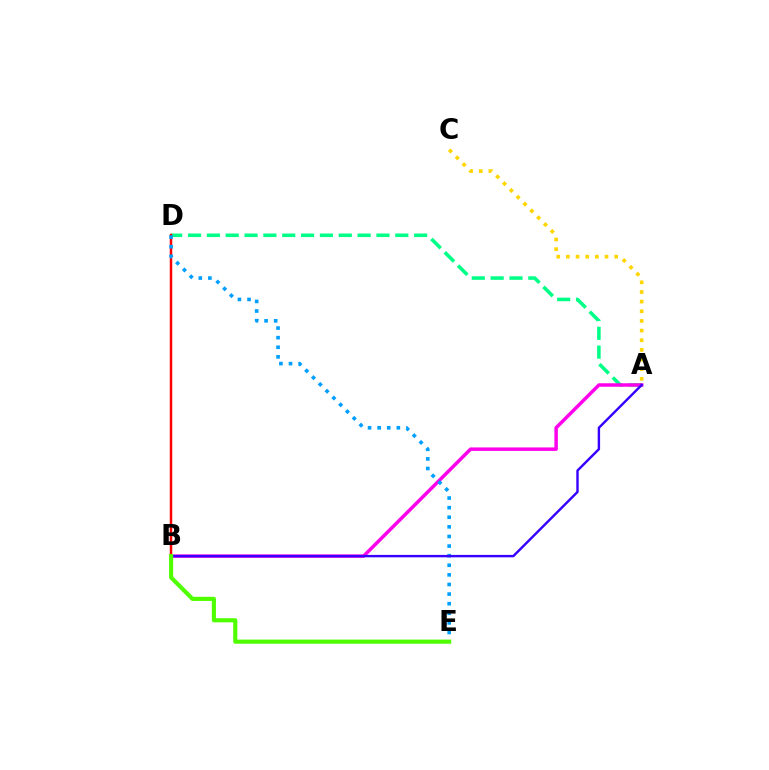{('A', 'D'): [{'color': '#00ff86', 'line_style': 'dashed', 'thickness': 2.56}], ('A', 'C'): [{'color': '#ffd500', 'line_style': 'dotted', 'thickness': 2.62}], ('B', 'D'): [{'color': '#ff0000', 'line_style': 'solid', 'thickness': 1.79}], ('A', 'B'): [{'color': '#ff00ed', 'line_style': 'solid', 'thickness': 2.5}, {'color': '#3700ff', 'line_style': 'solid', 'thickness': 1.74}], ('D', 'E'): [{'color': '#009eff', 'line_style': 'dotted', 'thickness': 2.61}], ('B', 'E'): [{'color': '#4fff00', 'line_style': 'solid', 'thickness': 2.98}]}